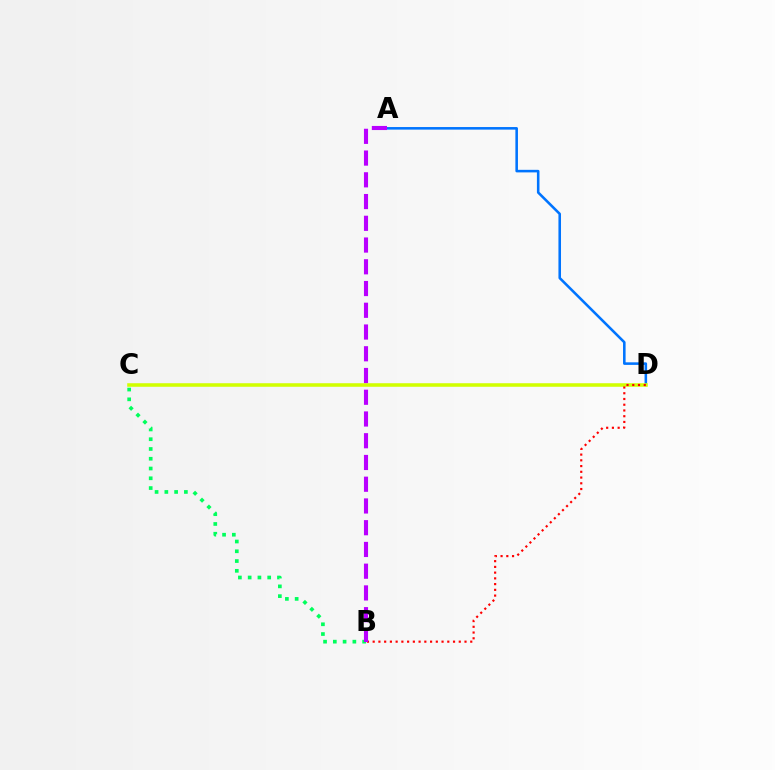{('A', 'D'): [{'color': '#0074ff', 'line_style': 'solid', 'thickness': 1.85}], ('C', 'D'): [{'color': '#d1ff00', 'line_style': 'solid', 'thickness': 2.55}], ('B', 'C'): [{'color': '#00ff5c', 'line_style': 'dotted', 'thickness': 2.65}], ('B', 'D'): [{'color': '#ff0000', 'line_style': 'dotted', 'thickness': 1.56}], ('A', 'B'): [{'color': '#b900ff', 'line_style': 'dashed', 'thickness': 2.95}]}